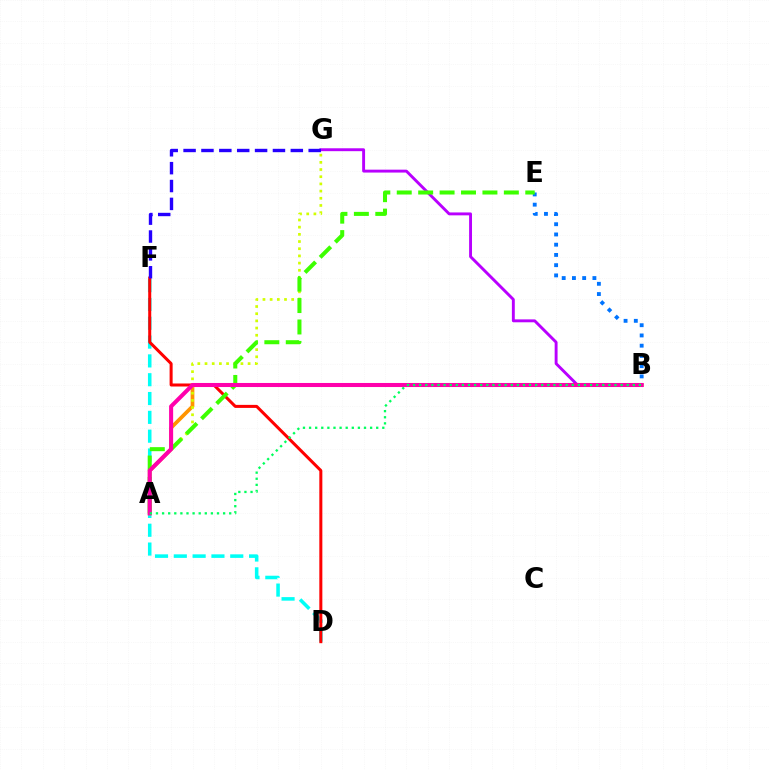{('B', 'G'): [{'color': '#b900ff', 'line_style': 'solid', 'thickness': 2.09}], ('D', 'F'): [{'color': '#00fff6', 'line_style': 'dashed', 'thickness': 2.56}, {'color': '#ff0000', 'line_style': 'solid', 'thickness': 2.18}], ('A', 'B'): [{'color': '#ff9400', 'line_style': 'solid', 'thickness': 2.68}, {'color': '#ff00ac', 'line_style': 'solid', 'thickness': 2.92}, {'color': '#00ff5c', 'line_style': 'dotted', 'thickness': 1.66}], ('A', 'G'): [{'color': '#d1ff00', 'line_style': 'dotted', 'thickness': 1.95}], ('B', 'E'): [{'color': '#0074ff', 'line_style': 'dotted', 'thickness': 2.78}], ('A', 'E'): [{'color': '#3dff00', 'line_style': 'dashed', 'thickness': 2.91}], ('F', 'G'): [{'color': '#2500ff', 'line_style': 'dashed', 'thickness': 2.43}]}